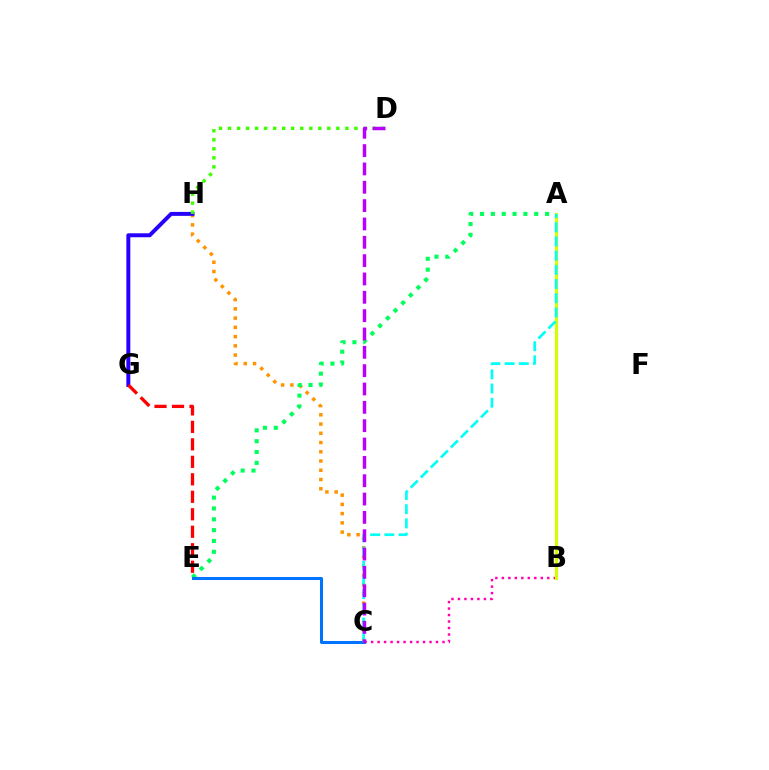{('C', 'H'): [{'color': '#ff9400', 'line_style': 'dotted', 'thickness': 2.51}], ('A', 'E'): [{'color': '#00ff5c', 'line_style': 'dotted', 'thickness': 2.94}], ('C', 'E'): [{'color': '#0074ff', 'line_style': 'solid', 'thickness': 2.18}], ('B', 'C'): [{'color': '#ff00ac', 'line_style': 'dotted', 'thickness': 1.76}], ('G', 'H'): [{'color': '#2500ff', 'line_style': 'solid', 'thickness': 2.85}], ('E', 'G'): [{'color': '#ff0000', 'line_style': 'dashed', 'thickness': 2.37}], ('A', 'B'): [{'color': '#d1ff00', 'line_style': 'solid', 'thickness': 2.24}], ('A', 'C'): [{'color': '#00fff6', 'line_style': 'dashed', 'thickness': 1.93}], ('D', 'H'): [{'color': '#3dff00', 'line_style': 'dotted', 'thickness': 2.45}], ('C', 'D'): [{'color': '#b900ff', 'line_style': 'dashed', 'thickness': 2.49}]}